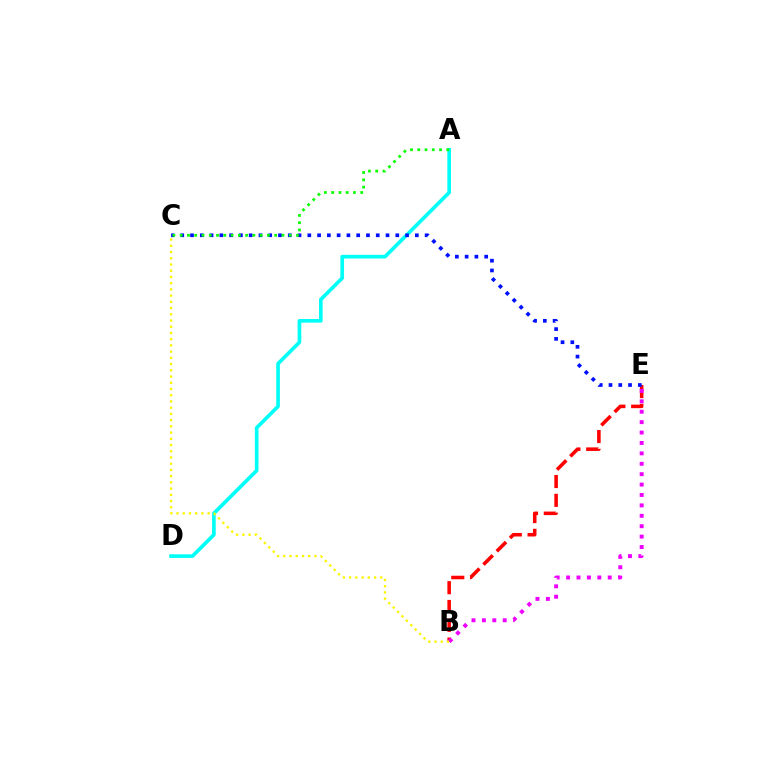{('B', 'E'): [{'color': '#ff0000', 'line_style': 'dashed', 'thickness': 2.55}, {'color': '#ee00ff', 'line_style': 'dotted', 'thickness': 2.83}], ('A', 'D'): [{'color': '#00fff6', 'line_style': 'solid', 'thickness': 2.63}], ('C', 'E'): [{'color': '#0010ff', 'line_style': 'dotted', 'thickness': 2.66}], ('A', 'C'): [{'color': '#08ff00', 'line_style': 'dotted', 'thickness': 1.98}], ('B', 'C'): [{'color': '#fcf500', 'line_style': 'dotted', 'thickness': 1.69}]}